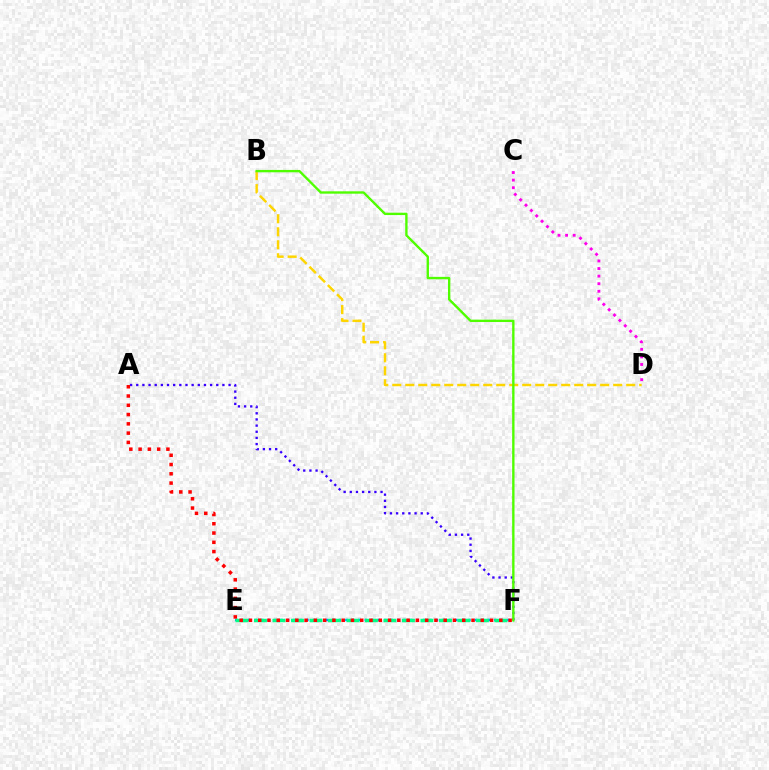{('C', 'D'): [{'color': '#ff00ed', 'line_style': 'dotted', 'thickness': 2.06}], ('E', 'F'): [{'color': '#009eff', 'line_style': 'dotted', 'thickness': 1.76}, {'color': '#00ff86', 'line_style': 'dashed', 'thickness': 2.51}], ('A', 'F'): [{'color': '#3700ff', 'line_style': 'dotted', 'thickness': 1.67}, {'color': '#ff0000', 'line_style': 'dotted', 'thickness': 2.52}], ('B', 'D'): [{'color': '#ffd500', 'line_style': 'dashed', 'thickness': 1.77}], ('B', 'F'): [{'color': '#4fff00', 'line_style': 'solid', 'thickness': 1.71}]}